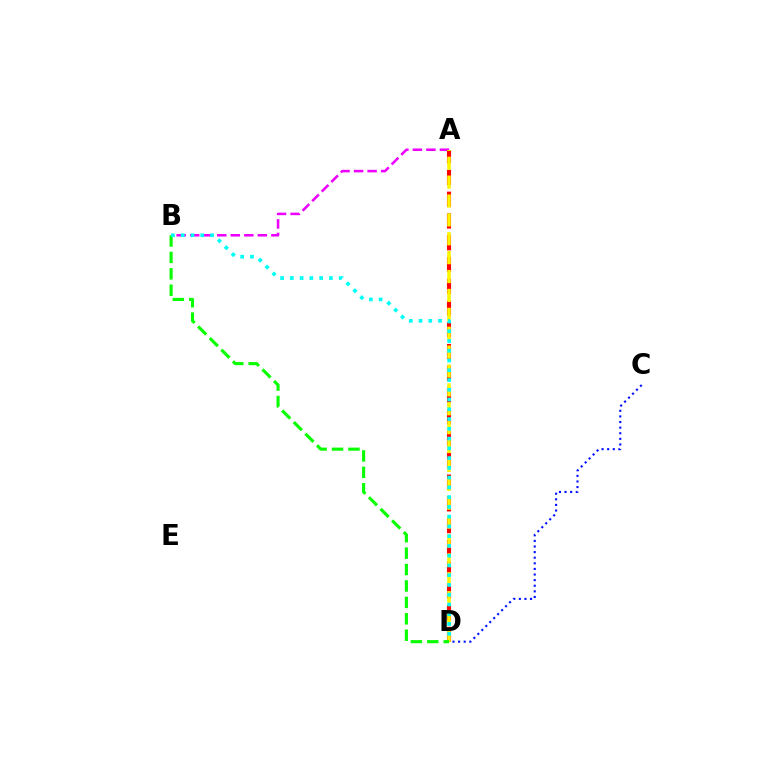{('A', 'B'): [{'color': '#ee00ff', 'line_style': 'dashed', 'thickness': 1.84}], ('A', 'D'): [{'color': '#ff0000', 'line_style': 'dashed', 'thickness': 2.96}, {'color': '#fcf500', 'line_style': 'dashed', 'thickness': 2.57}], ('C', 'D'): [{'color': '#0010ff', 'line_style': 'dotted', 'thickness': 1.52}], ('B', 'D'): [{'color': '#08ff00', 'line_style': 'dashed', 'thickness': 2.23}, {'color': '#00fff6', 'line_style': 'dotted', 'thickness': 2.65}]}